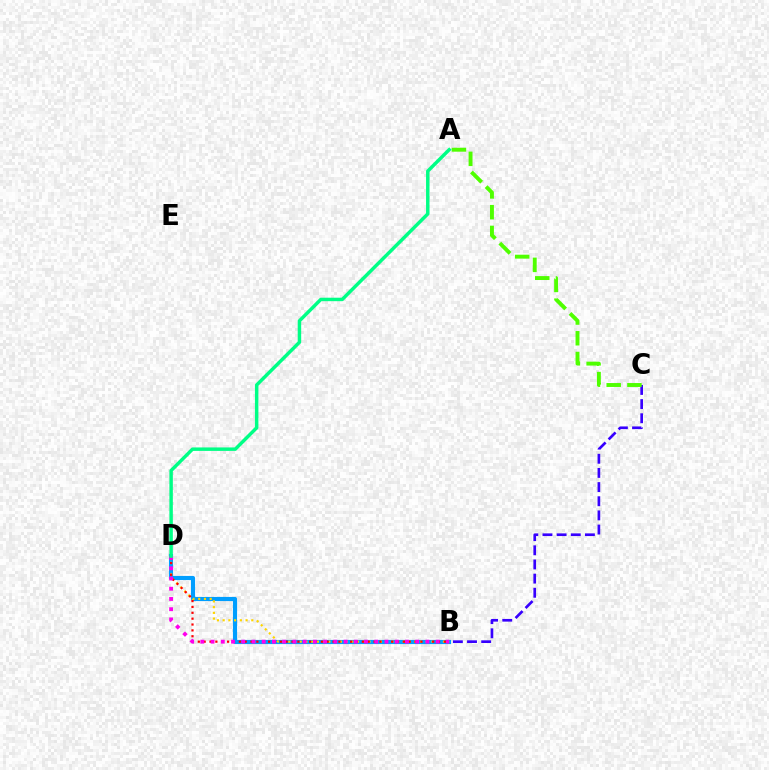{('B', 'C'): [{'color': '#3700ff', 'line_style': 'dashed', 'thickness': 1.92}], ('B', 'D'): [{'color': '#009eff', 'line_style': 'solid', 'thickness': 2.99}, {'color': '#ffd500', 'line_style': 'dotted', 'thickness': 1.56}, {'color': '#ff0000', 'line_style': 'dotted', 'thickness': 1.59}, {'color': '#ff00ed', 'line_style': 'dotted', 'thickness': 2.78}], ('A', 'C'): [{'color': '#4fff00', 'line_style': 'dashed', 'thickness': 2.82}], ('A', 'D'): [{'color': '#00ff86', 'line_style': 'solid', 'thickness': 2.49}]}